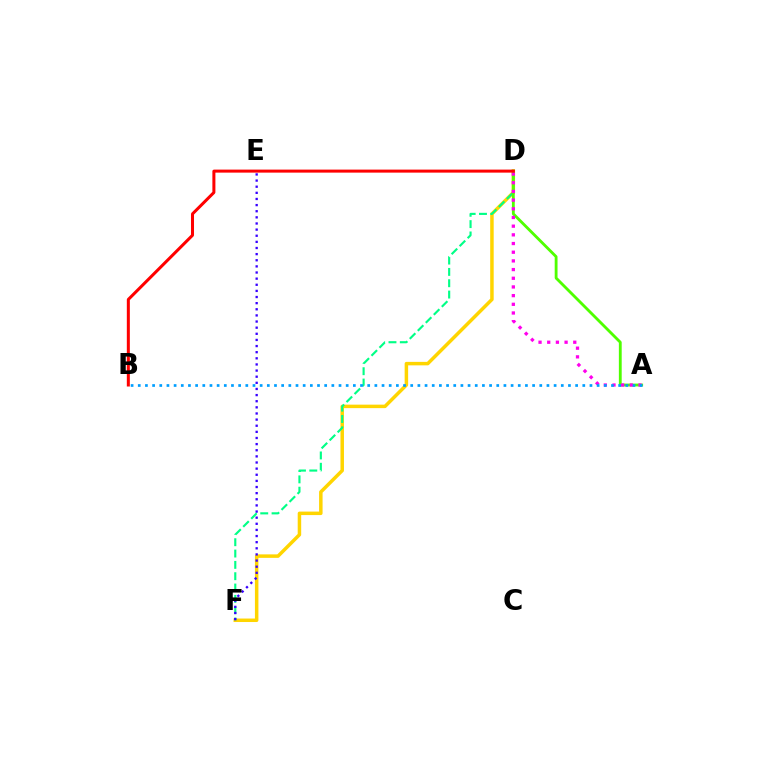{('D', 'F'): [{'color': '#ffd500', 'line_style': 'solid', 'thickness': 2.51}, {'color': '#00ff86', 'line_style': 'dashed', 'thickness': 1.54}], ('A', 'D'): [{'color': '#4fff00', 'line_style': 'solid', 'thickness': 2.04}, {'color': '#ff00ed', 'line_style': 'dotted', 'thickness': 2.36}], ('E', 'F'): [{'color': '#3700ff', 'line_style': 'dotted', 'thickness': 1.67}], ('A', 'B'): [{'color': '#009eff', 'line_style': 'dotted', 'thickness': 1.95}], ('B', 'D'): [{'color': '#ff0000', 'line_style': 'solid', 'thickness': 2.18}]}